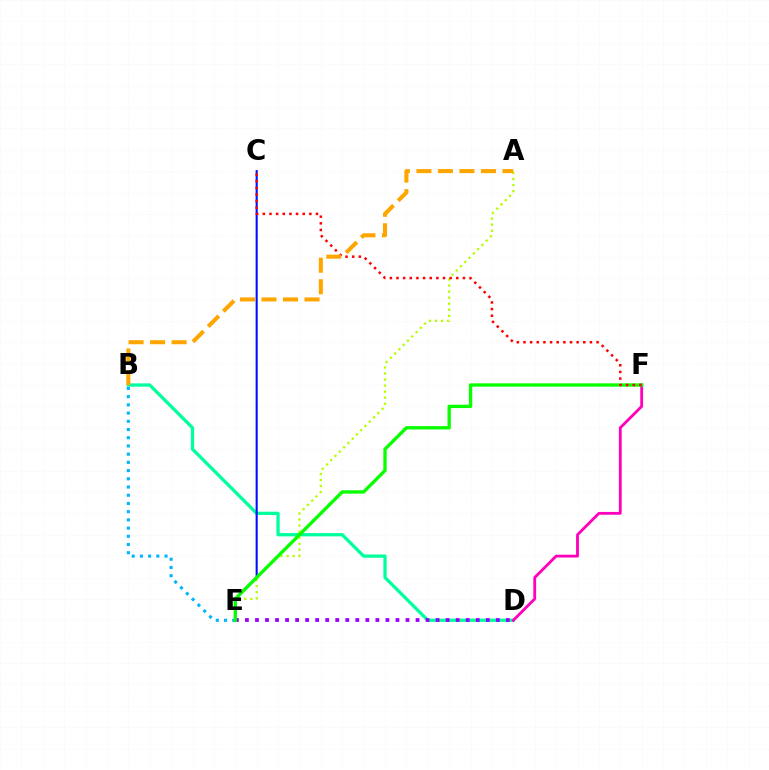{('A', 'E'): [{'color': '#b3ff00', 'line_style': 'dotted', 'thickness': 1.64}], ('B', 'D'): [{'color': '#00ff9d', 'line_style': 'solid', 'thickness': 2.36}], ('B', 'E'): [{'color': '#00b5ff', 'line_style': 'dotted', 'thickness': 2.23}], ('D', 'E'): [{'color': '#9b00ff', 'line_style': 'dotted', 'thickness': 2.73}], ('D', 'F'): [{'color': '#ff00bd', 'line_style': 'solid', 'thickness': 2.03}], ('C', 'E'): [{'color': '#0010ff', 'line_style': 'solid', 'thickness': 1.51}], ('E', 'F'): [{'color': '#08ff00', 'line_style': 'solid', 'thickness': 2.4}], ('C', 'F'): [{'color': '#ff0000', 'line_style': 'dotted', 'thickness': 1.81}], ('A', 'B'): [{'color': '#ffa500', 'line_style': 'dashed', 'thickness': 2.92}]}